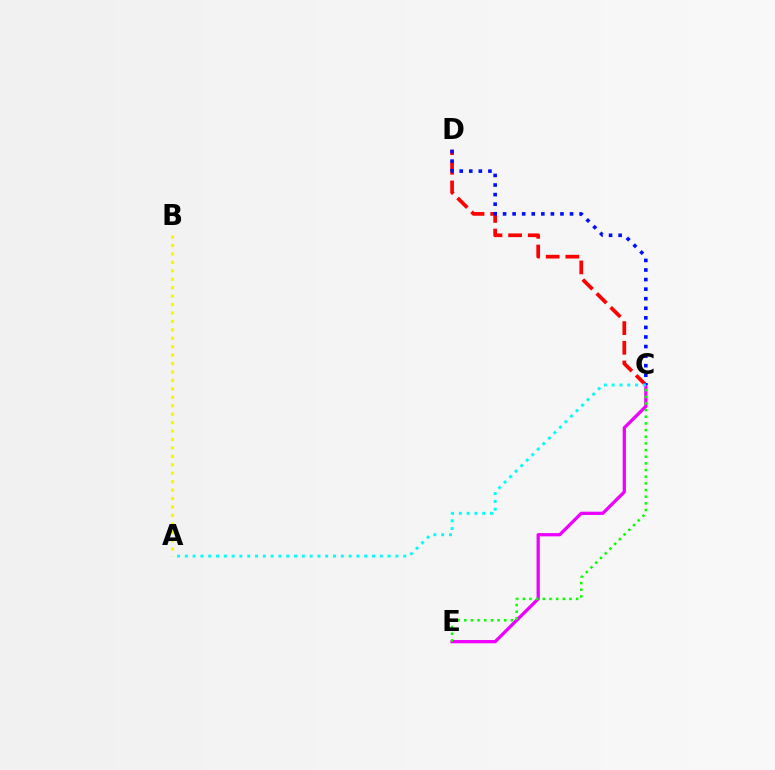{('C', 'D'): [{'color': '#ff0000', 'line_style': 'dashed', 'thickness': 2.67}, {'color': '#0010ff', 'line_style': 'dotted', 'thickness': 2.6}], ('C', 'E'): [{'color': '#ee00ff', 'line_style': 'solid', 'thickness': 2.34}, {'color': '#08ff00', 'line_style': 'dotted', 'thickness': 1.81}], ('A', 'C'): [{'color': '#00fff6', 'line_style': 'dotted', 'thickness': 2.12}], ('A', 'B'): [{'color': '#fcf500', 'line_style': 'dotted', 'thickness': 2.29}]}